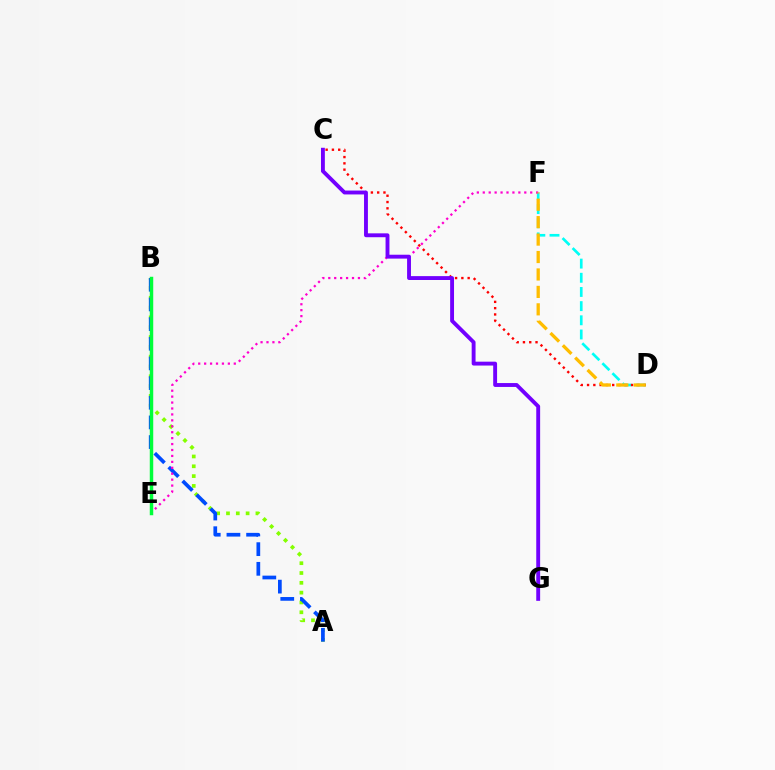{('D', 'F'): [{'color': '#00fff6', 'line_style': 'dashed', 'thickness': 1.93}, {'color': '#ffbd00', 'line_style': 'dashed', 'thickness': 2.37}], ('A', 'B'): [{'color': '#84ff00', 'line_style': 'dotted', 'thickness': 2.67}, {'color': '#004bff', 'line_style': 'dashed', 'thickness': 2.67}], ('E', 'F'): [{'color': '#ff00cf', 'line_style': 'dotted', 'thickness': 1.61}], ('B', 'E'): [{'color': '#00ff39', 'line_style': 'solid', 'thickness': 2.5}], ('C', 'D'): [{'color': '#ff0000', 'line_style': 'dotted', 'thickness': 1.71}], ('C', 'G'): [{'color': '#7200ff', 'line_style': 'solid', 'thickness': 2.79}]}